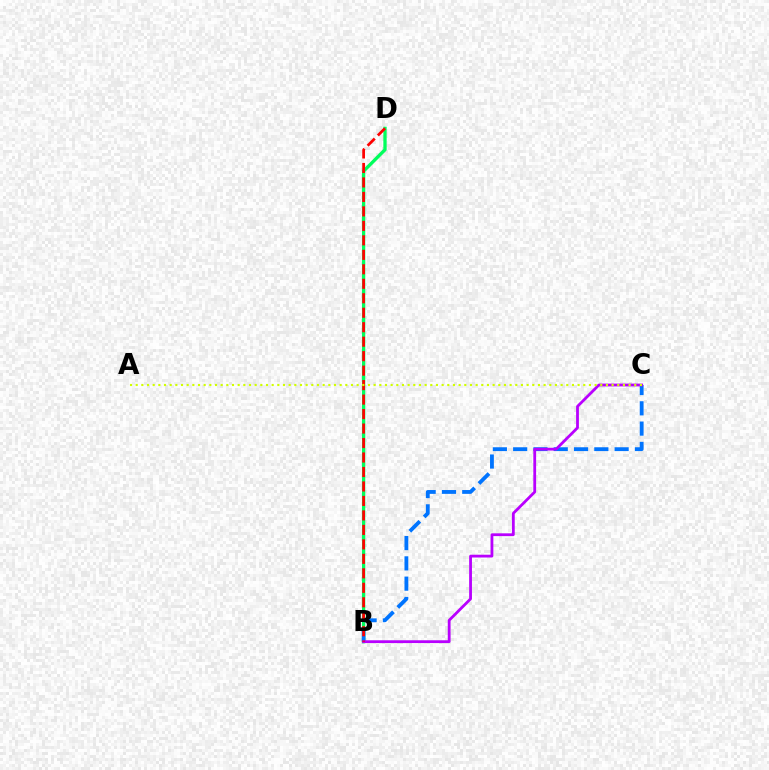{('B', 'D'): [{'color': '#00ff5c', 'line_style': 'solid', 'thickness': 2.38}, {'color': '#ff0000', 'line_style': 'dashed', 'thickness': 1.97}], ('B', 'C'): [{'color': '#0074ff', 'line_style': 'dashed', 'thickness': 2.76}, {'color': '#b900ff', 'line_style': 'solid', 'thickness': 2.01}], ('A', 'C'): [{'color': '#d1ff00', 'line_style': 'dotted', 'thickness': 1.54}]}